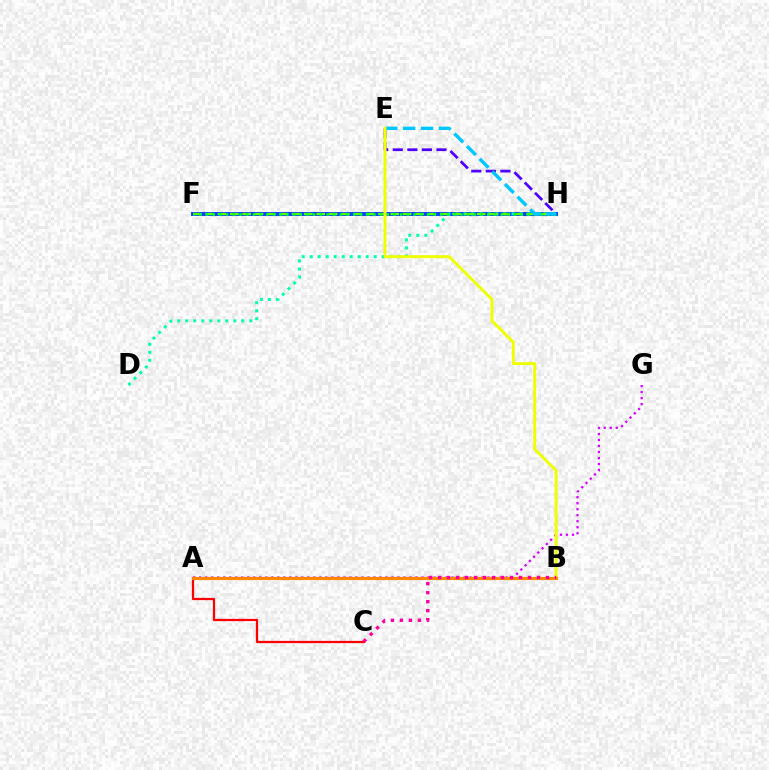{('A', 'C'): [{'color': '#ff0000', 'line_style': 'solid', 'thickness': 1.61}], ('F', 'H'): [{'color': '#003fff', 'line_style': 'solid', 'thickness': 2.82}, {'color': '#66ff00', 'line_style': 'dashed', 'thickness': 1.68}, {'color': '#00ff27', 'line_style': 'dotted', 'thickness': 1.82}], ('E', 'H'): [{'color': '#4f00ff', 'line_style': 'dashed', 'thickness': 1.98}, {'color': '#00c7ff', 'line_style': 'dashed', 'thickness': 2.43}], ('D', 'H'): [{'color': '#00ffaf', 'line_style': 'dotted', 'thickness': 2.17}], ('A', 'G'): [{'color': '#d600ff', 'line_style': 'dotted', 'thickness': 1.63}], ('B', 'E'): [{'color': '#eeff00', 'line_style': 'solid', 'thickness': 2.11}], ('A', 'B'): [{'color': '#ff8800', 'line_style': 'solid', 'thickness': 2.28}], ('B', 'C'): [{'color': '#ff00a0', 'line_style': 'dotted', 'thickness': 2.44}]}